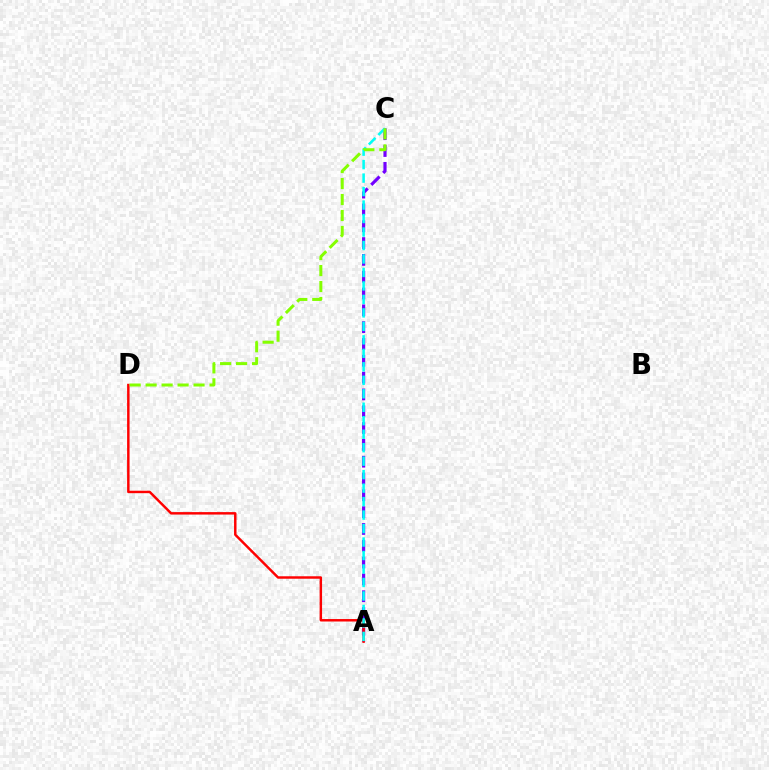{('A', 'C'): [{'color': '#7200ff', 'line_style': 'dashed', 'thickness': 2.28}, {'color': '#00fff6', 'line_style': 'dashed', 'thickness': 1.83}], ('A', 'D'): [{'color': '#ff0000', 'line_style': 'solid', 'thickness': 1.77}], ('C', 'D'): [{'color': '#84ff00', 'line_style': 'dashed', 'thickness': 2.17}]}